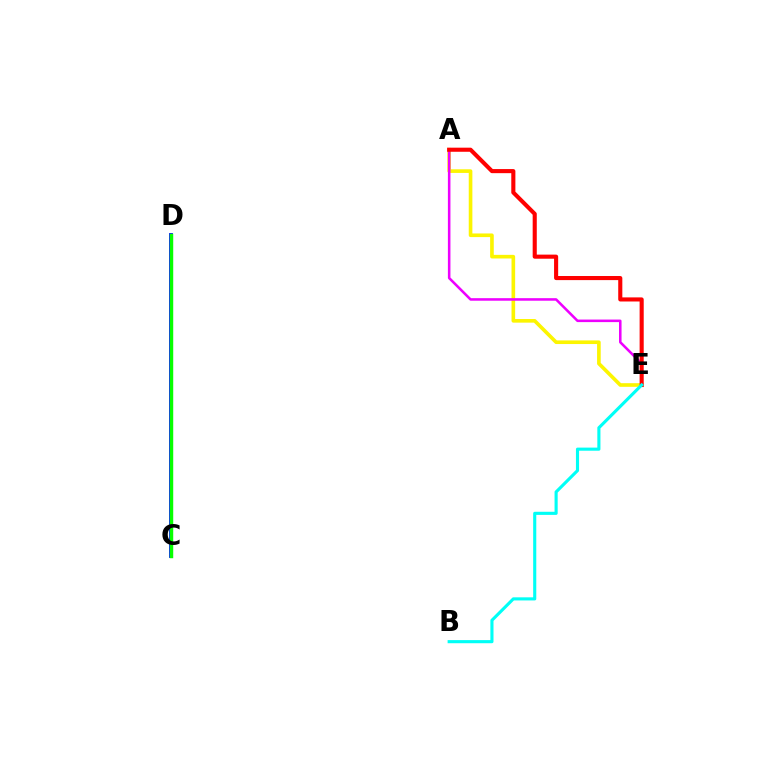{('C', 'D'): [{'color': '#0010ff', 'line_style': 'solid', 'thickness': 2.76}, {'color': '#08ff00', 'line_style': 'solid', 'thickness': 2.48}], ('A', 'E'): [{'color': '#fcf500', 'line_style': 'solid', 'thickness': 2.62}, {'color': '#ee00ff', 'line_style': 'solid', 'thickness': 1.83}, {'color': '#ff0000', 'line_style': 'solid', 'thickness': 2.95}], ('B', 'E'): [{'color': '#00fff6', 'line_style': 'solid', 'thickness': 2.24}]}